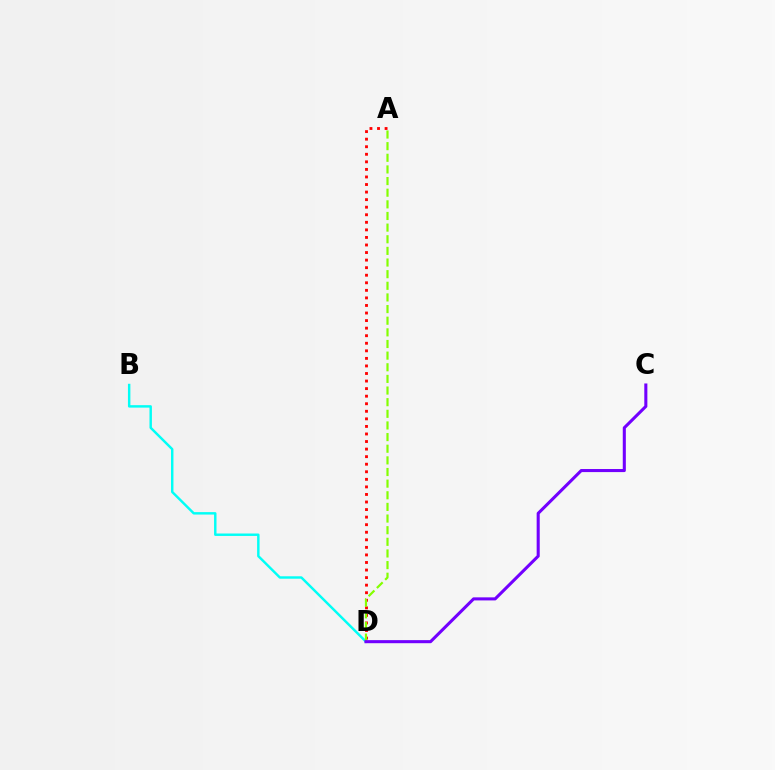{('A', 'D'): [{'color': '#ff0000', 'line_style': 'dotted', 'thickness': 2.05}, {'color': '#84ff00', 'line_style': 'dashed', 'thickness': 1.58}], ('B', 'D'): [{'color': '#00fff6', 'line_style': 'solid', 'thickness': 1.76}], ('C', 'D'): [{'color': '#7200ff', 'line_style': 'solid', 'thickness': 2.21}]}